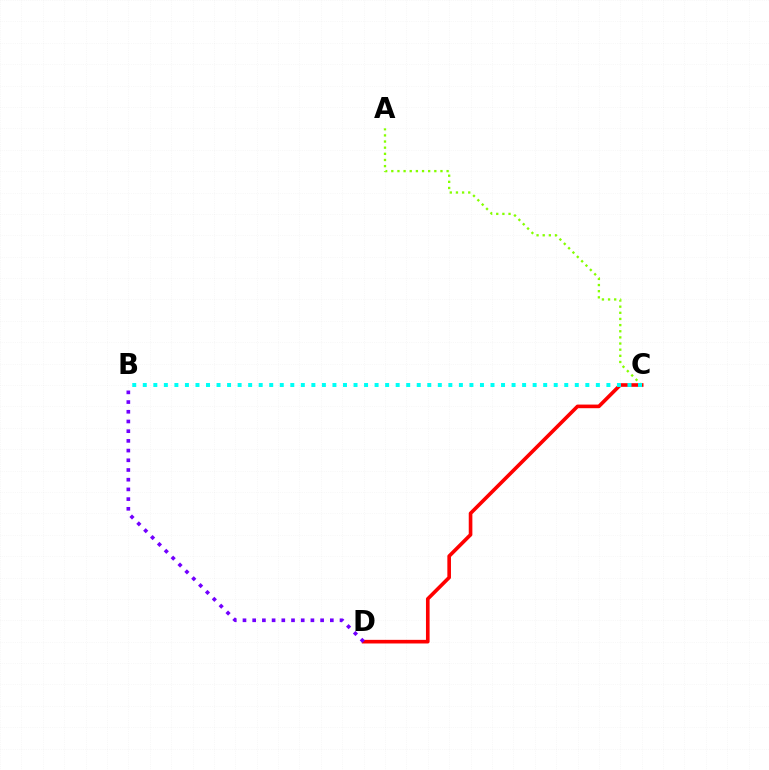{('C', 'D'): [{'color': '#ff0000', 'line_style': 'solid', 'thickness': 2.61}], ('A', 'C'): [{'color': '#84ff00', 'line_style': 'dotted', 'thickness': 1.67}], ('B', 'C'): [{'color': '#00fff6', 'line_style': 'dotted', 'thickness': 2.86}], ('B', 'D'): [{'color': '#7200ff', 'line_style': 'dotted', 'thickness': 2.64}]}